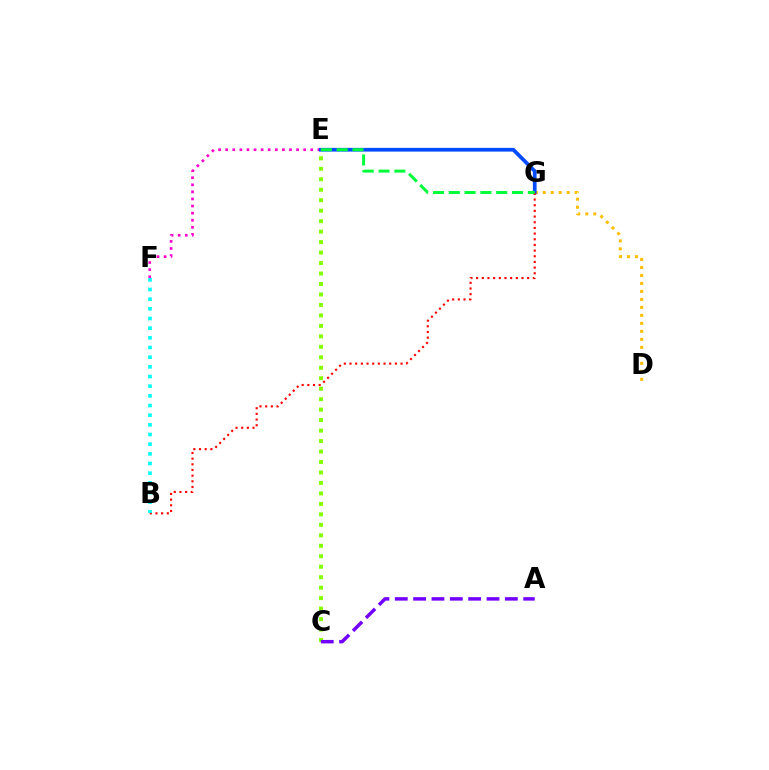{('C', 'E'): [{'color': '#84ff00', 'line_style': 'dotted', 'thickness': 2.85}], ('D', 'G'): [{'color': '#ffbd00', 'line_style': 'dotted', 'thickness': 2.17}], ('E', 'F'): [{'color': '#ff00cf', 'line_style': 'dotted', 'thickness': 1.93}], ('E', 'G'): [{'color': '#004bff', 'line_style': 'solid', 'thickness': 2.67}, {'color': '#00ff39', 'line_style': 'dashed', 'thickness': 2.15}], ('B', 'G'): [{'color': '#ff0000', 'line_style': 'dotted', 'thickness': 1.54}], ('B', 'F'): [{'color': '#00fff6', 'line_style': 'dotted', 'thickness': 2.63}], ('A', 'C'): [{'color': '#7200ff', 'line_style': 'dashed', 'thickness': 2.49}]}